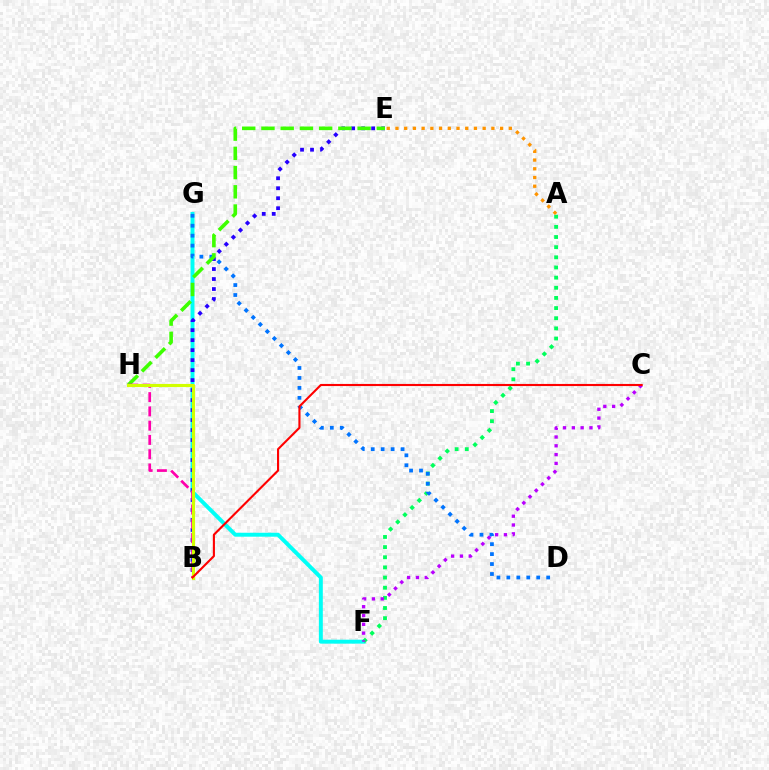{('F', 'G'): [{'color': '#00fff6', 'line_style': 'solid', 'thickness': 2.84}], ('A', 'F'): [{'color': '#00ff5c', 'line_style': 'dotted', 'thickness': 2.76}], ('D', 'G'): [{'color': '#0074ff', 'line_style': 'dotted', 'thickness': 2.7}], ('B', 'E'): [{'color': '#2500ff', 'line_style': 'dotted', 'thickness': 2.72}], ('A', 'E'): [{'color': '#ff9400', 'line_style': 'dotted', 'thickness': 2.37}], ('C', 'F'): [{'color': '#b900ff', 'line_style': 'dotted', 'thickness': 2.39}], ('E', 'H'): [{'color': '#3dff00', 'line_style': 'dashed', 'thickness': 2.61}], ('B', 'H'): [{'color': '#ff00ac', 'line_style': 'dashed', 'thickness': 1.94}, {'color': '#d1ff00', 'line_style': 'solid', 'thickness': 2.25}], ('B', 'C'): [{'color': '#ff0000', 'line_style': 'solid', 'thickness': 1.52}]}